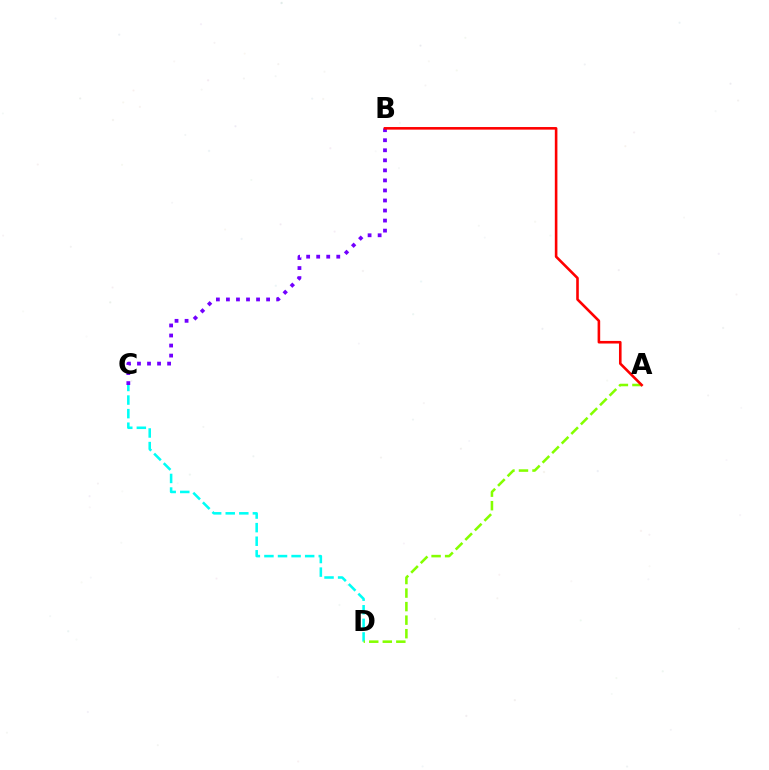{('C', 'D'): [{'color': '#00fff6', 'line_style': 'dashed', 'thickness': 1.84}], ('A', 'D'): [{'color': '#84ff00', 'line_style': 'dashed', 'thickness': 1.84}], ('B', 'C'): [{'color': '#7200ff', 'line_style': 'dotted', 'thickness': 2.73}], ('A', 'B'): [{'color': '#ff0000', 'line_style': 'solid', 'thickness': 1.87}]}